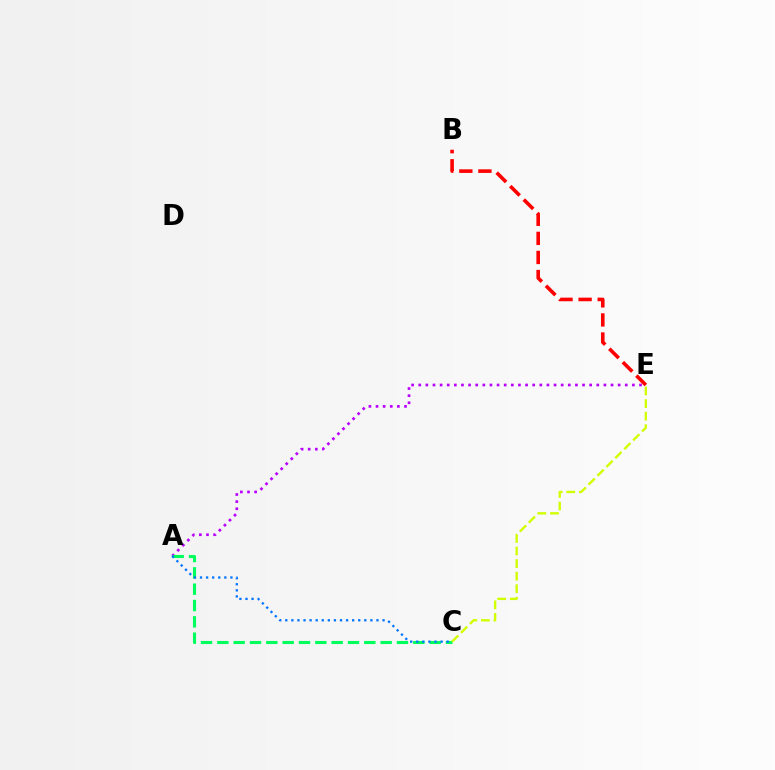{('A', 'E'): [{'color': '#b900ff', 'line_style': 'dotted', 'thickness': 1.94}], ('A', 'C'): [{'color': '#00ff5c', 'line_style': 'dashed', 'thickness': 2.22}, {'color': '#0074ff', 'line_style': 'dotted', 'thickness': 1.65}], ('C', 'E'): [{'color': '#d1ff00', 'line_style': 'dashed', 'thickness': 1.71}], ('B', 'E'): [{'color': '#ff0000', 'line_style': 'dashed', 'thickness': 2.59}]}